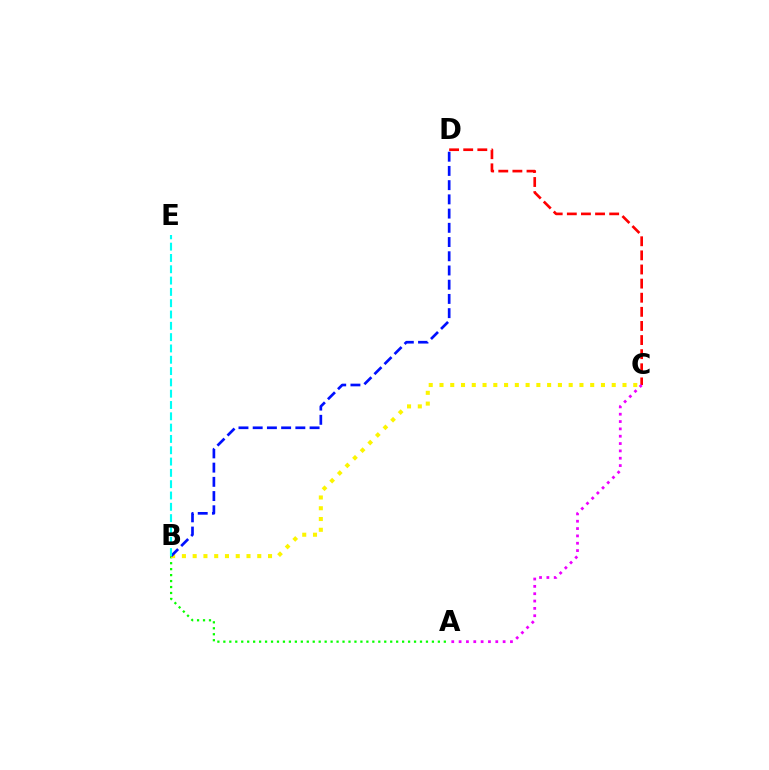{('A', 'B'): [{'color': '#08ff00', 'line_style': 'dotted', 'thickness': 1.62}], ('B', 'C'): [{'color': '#fcf500', 'line_style': 'dotted', 'thickness': 2.93}], ('C', 'D'): [{'color': '#ff0000', 'line_style': 'dashed', 'thickness': 1.92}], ('A', 'C'): [{'color': '#ee00ff', 'line_style': 'dotted', 'thickness': 1.99}], ('B', 'D'): [{'color': '#0010ff', 'line_style': 'dashed', 'thickness': 1.93}], ('B', 'E'): [{'color': '#00fff6', 'line_style': 'dashed', 'thickness': 1.54}]}